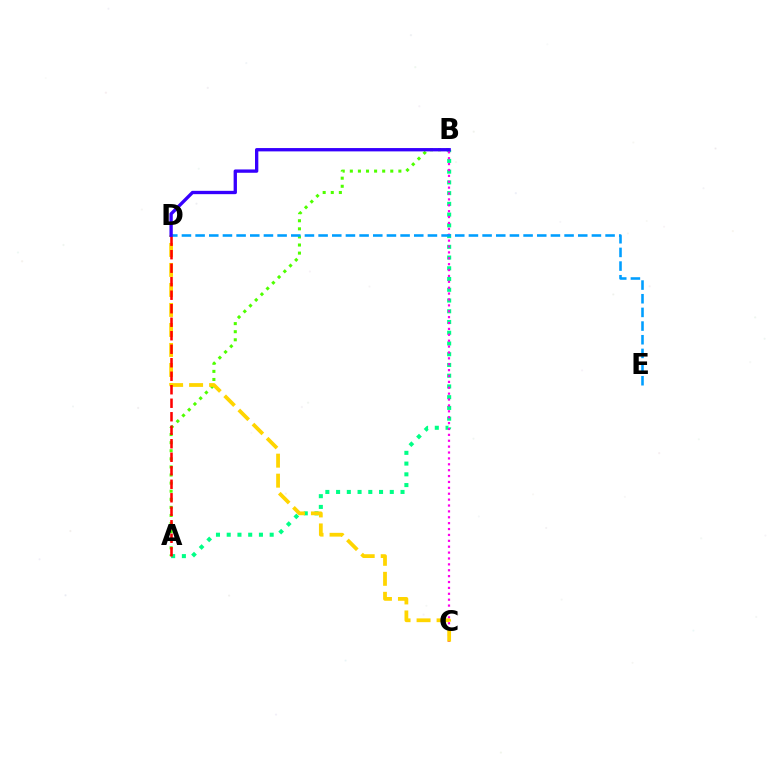{('A', 'B'): [{'color': '#4fff00', 'line_style': 'dotted', 'thickness': 2.2}, {'color': '#00ff86', 'line_style': 'dotted', 'thickness': 2.92}], ('B', 'C'): [{'color': '#ff00ed', 'line_style': 'dotted', 'thickness': 1.6}], ('D', 'E'): [{'color': '#009eff', 'line_style': 'dashed', 'thickness': 1.86}], ('C', 'D'): [{'color': '#ffd500', 'line_style': 'dashed', 'thickness': 2.72}], ('A', 'D'): [{'color': '#ff0000', 'line_style': 'dashed', 'thickness': 1.83}], ('B', 'D'): [{'color': '#3700ff', 'line_style': 'solid', 'thickness': 2.4}]}